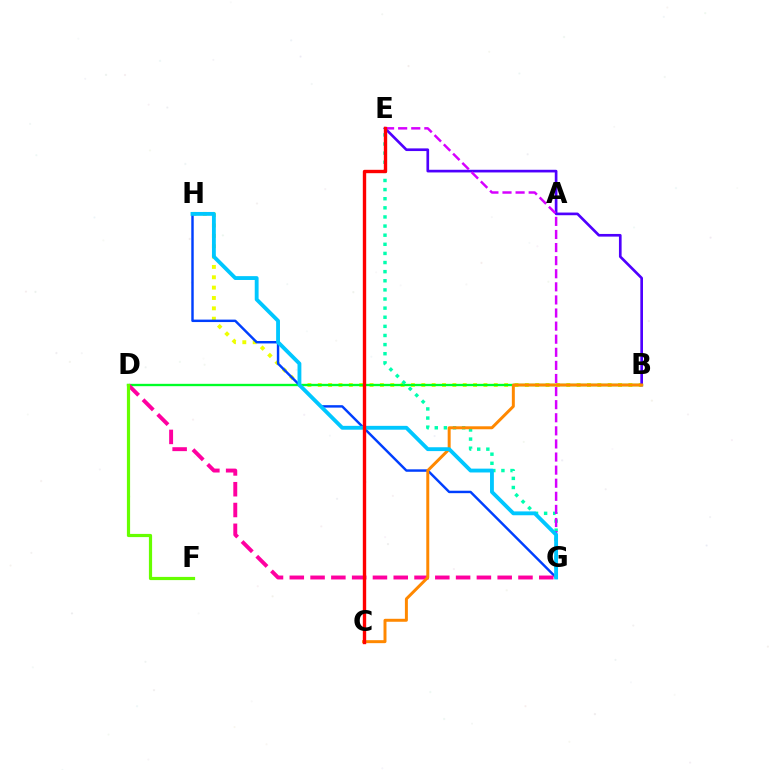{('B', 'H'): [{'color': '#eeff00', 'line_style': 'dotted', 'thickness': 2.81}], ('B', 'D'): [{'color': '#00ff27', 'line_style': 'solid', 'thickness': 1.69}], ('G', 'H'): [{'color': '#003fff', 'line_style': 'solid', 'thickness': 1.76}, {'color': '#00c7ff', 'line_style': 'solid', 'thickness': 2.77}], ('B', 'E'): [{'color': '#4f00ff', 'line_style': 'solid', 'thickness': 1.92}], ('D', 'G'): [{'color': '#ff00a0', 'line_style': 'dashed', 'thickness': 2.82}], ('D', 'F'): [{'color': '#66ff00', 'line_style': 'solid', 'thickness': 2.3}], ('E', 'G'): [{'color': '#00ffaf', 'line_style': 'dotted', 'thickness': 2.48}, {'color': '#d600ff', 'line_style': 'dashed', 'thickness': 1.78}], ('B', 'C'): [{'color': '#ff8800', 'line_style': 'solid', 'thickness': 2.14}], ('C', 'E'): [{'color': '#ff0000', 'line_style': 'solid', 'thickness': 2.43}]}